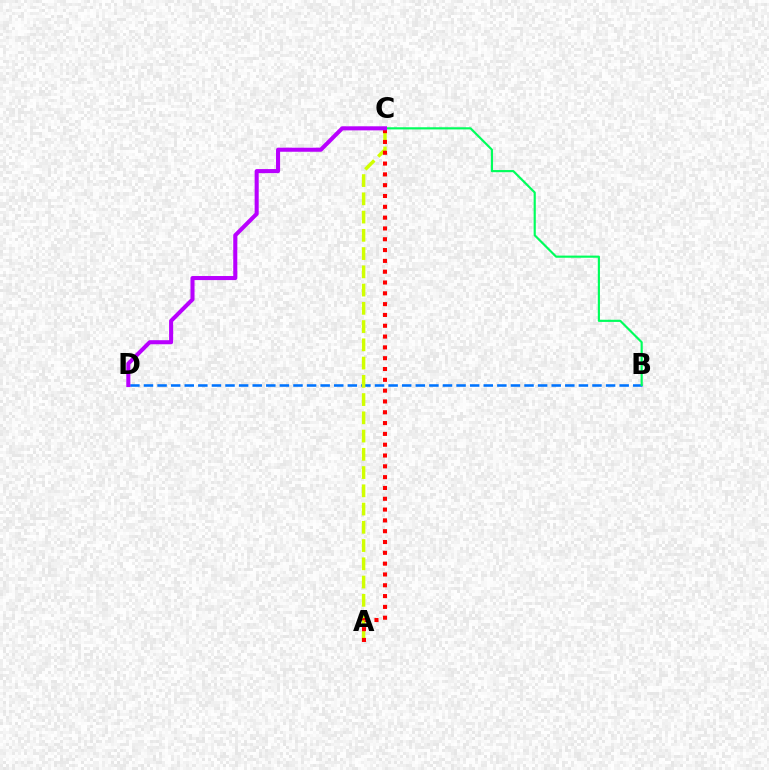{('B', 'D'): [{'color': '#0074ff', 'line_style': 'dashed', 'thickness': 1.85}], ('B', 'C'): [{'color': '#00ff5c', 'line_style': 'solid', 'thickness': 1.56}], ('A', 'C'): [{'color': '#d1ff00', 'line_style': 'dashed', 'thickness': 2.48}, {'color': '#ff0000', 'line_style': 'dotted', 'thickness': 2.94}], ('C', 'D'): [{'color': '#b900ff', 'line_style': 'solid', 'thickness': 2.93}]}